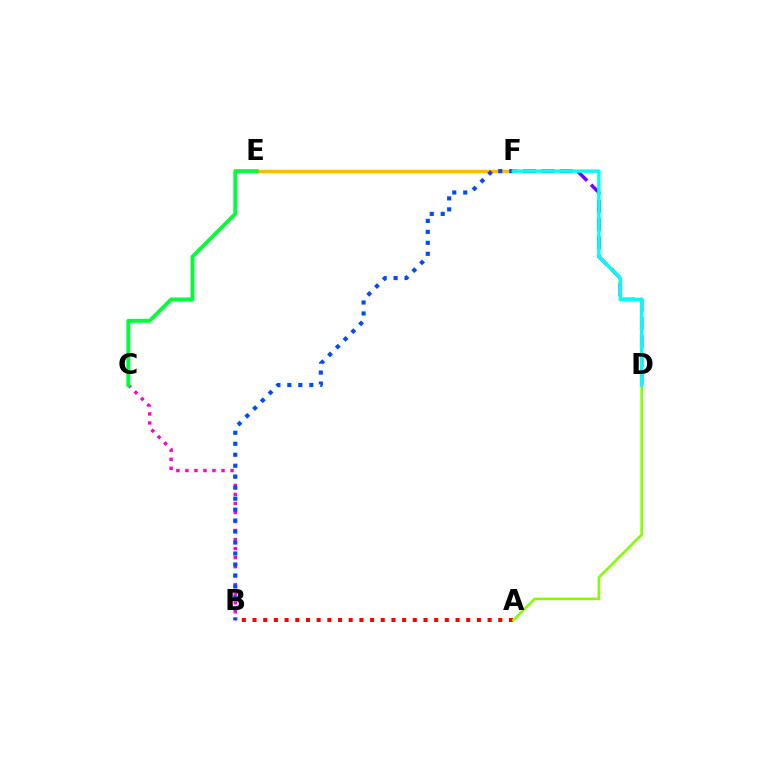{('D', 'F'): [{'color': '#7200ff', 'line_style': 'dashed', 'thickness': 2.5}, {'color': '#00fff6', 'line_style': 'solid', 'thickness': 2.46}], ('E', 'F'): [{'color': '#ffbd00', 'line_style': 'solid', 'thickness': 2.49}], ('B', 'C'): [{'color': '#ff00cf', 'line_style': 'dotted', 'thickness': 2.45}], ('A', 'B'): [{'color': '#ff0000', 'line_style': 'dotted', 'thickness': 2.9}], ('A', 'D'): [{'color': '#84ff00', 'line_style': 'solid', 'thickness': 1.87}], ('B', 'F'): [{'color': '#004bff', 'line_style': 'dotted', 'thickness': 2.98}], ('C', 'E'): [{'color': '#00ff39', 'line_style': 'solid', 'thickness': 2.81}]}